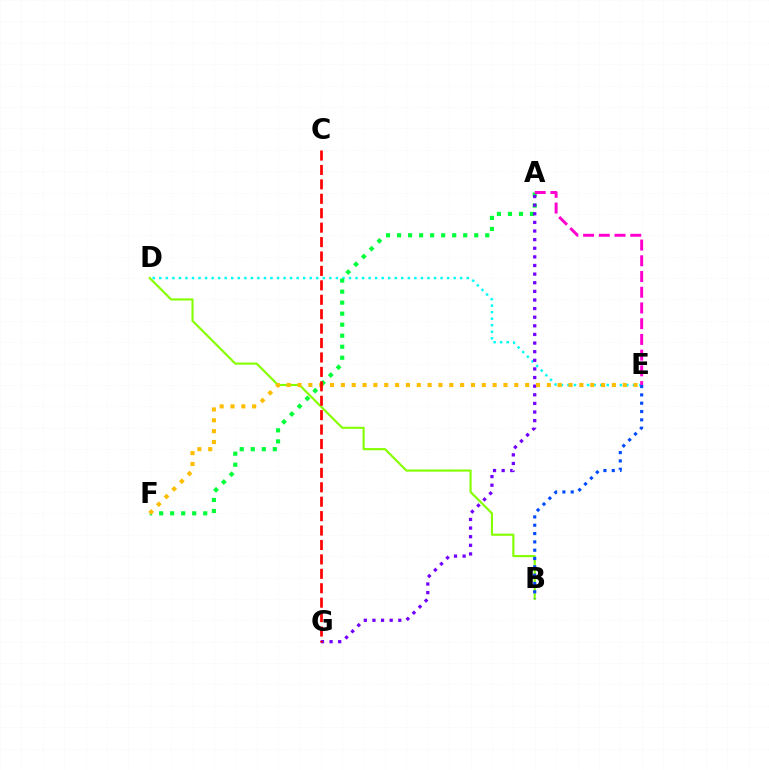{('D', 'E'): [{'color': '#00fff6', 'line_style': 'dotted', 'thickness': 1.78}], ('A', 'F'): [{'color': '#00ff39', 'line_style': 'dotted', 'thickness': 2.99}], ('B', 'D'): [{'color': '#84ff00', 'line_style': 'solid', 'thickness': 1.54}], ('B', 'E'): [{'color': '#004bff', 'line_style': 'dotted', 'thickness': 2.26}], ('A', 'G'): [{'color': '#7200ff', 'line_style': 'dotted', 'thickness': 2.34}], ('A', 'E'): [{'color': '#ff00cf', 'line_style': 'dashed', 'thickness': 2.14}], ('E', 'F'): [{'color': '#ffbd00', 'line_style': 'dotted', 'thickness': 2.95}], ('C', 'G'): [{'color': '#ff0000', 'line_style': 'dashed', 'thickness': 1.96}]}